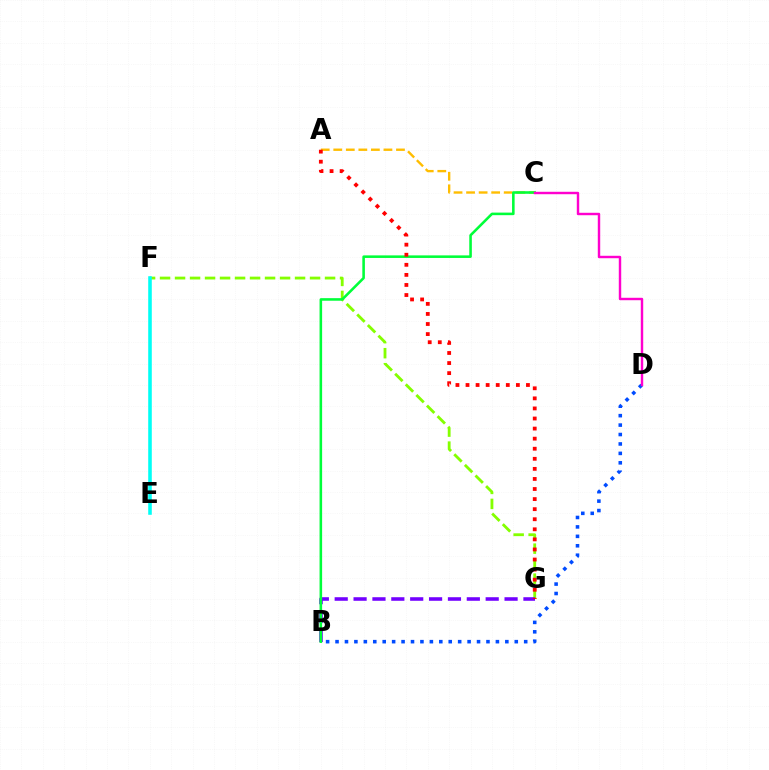{('F', 'G'): [{'color': '#84ff00', 'line_style': 'dashed', 'thickness': 2.04}], ('B', 'G'): [{'color': '#7200ff', 'line_style': 'dashed', 'thickness': 2.56}], ('A', 'C'): [{'color': '#ffbd00', 'line_style': 'dashed', 'thickness': 1.7}], ('B', 'C'): [{'color': '#00ff39', 'line_style': 'solid', 'thickness': 1.85}], ('B', 'D'): [{'color': '#004bff', 'line_style': 'dotted', 'thickness': 2.56}], ('A', 'G'): [{'color': '#ff0000', 'line_style': 'dotted', 'thickness': 2.74}], ('C', 'D'): [{'color': '#ff00cf', 'line_style': 'solid', 'thickness': 1.75}], ('E', 'F'): [{'color': '#00fff6', 'line_style': 'solid', 'thickness': 2.57}]}